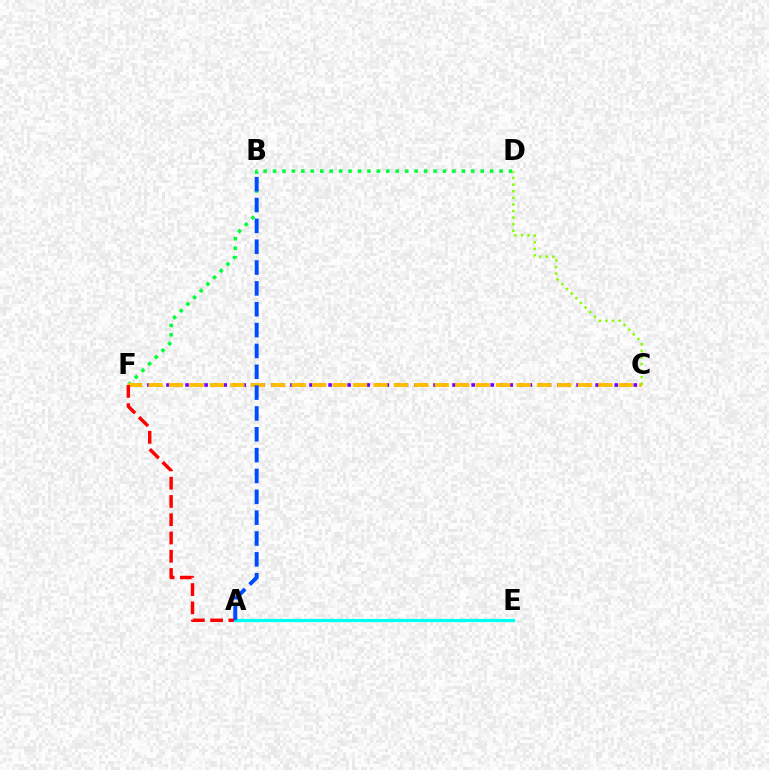{('C', 'F'): [{'color': '#7200ff', 'line_style': 'dotted', 'thickness': 2.59}, {'color': '#ffbd00', 'line_style': 'dashed', 'thickness': 2.78}], ('A', 'E'): [{'color': '#ff00cf', 'line_style': 'dashed', 'thickness': 2.13}, {'color': '#00fff6', 'line_style': 'solid', 'thickness': 2.32}], ('D', 'F'): [{'color': '#00ff39', 'line_style': 'dotted', 'thickness': 2.56}], ('A', 'F'): [{'color': '#ff0000', 'line_style': 'dashed', 'thickness': 2.48}], ('C', 'D'): [{'color': '#84ff00', 'line_style': 'dotted', 'thickness': 1.79}], ('A', 'B'): [{'color': '#004bff', 'line_style': 'dashed', 'thickness': 2.83}]}